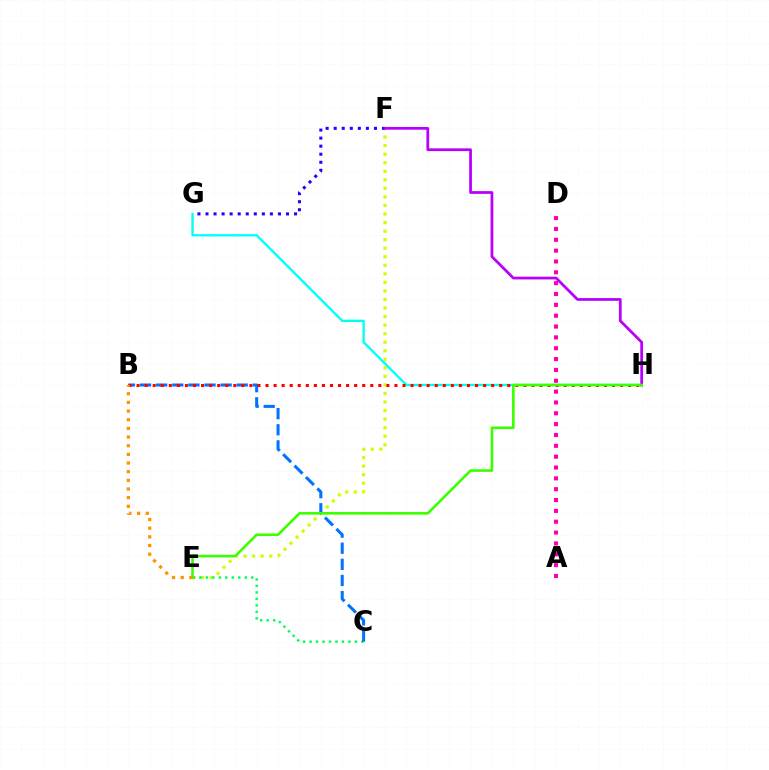{('E', 'F'): [{'color': '#d1ff00', 'line_style': 'dotted', 'thickness': 2.32}], ('C', 'E'): [{'color': '#00ff5c', 'line_style': 'dotted', 'thickness': 1.76}], ('G', 'H'): [{'color': '#00fff6', 'line_style': 'solid', 'thickness': 1.68}], ('A', 'D'): [{'color': '#ff00ac', 'line_style': 'dotted', 'thickness': 2.95}], ('B', 'C'): [{'color': '#0074ff', 'line_style': 'dashed', 'thickness': 2.19}], ('F', 'G'): [{'color': '#2500ff', 'line_style': 'dotted', 'thickness': 2.19}], ('B', 'H'): [{'color': '#ff0000', 'line_style': 'dotted', 'thickness': 2.19}], ('F', 'H'): [{'color': '#b900ff', 'line_style': 'solid', 'thickness': 1.98}], ('E', 'H'): [{'color': '#3dff00', 'line_style': 'solid', 'thickness': 1.89}], ('B', 'E'): [{'color': '#ff9400', 'line_style': 'dotted', 'thickness': 2.35}]}